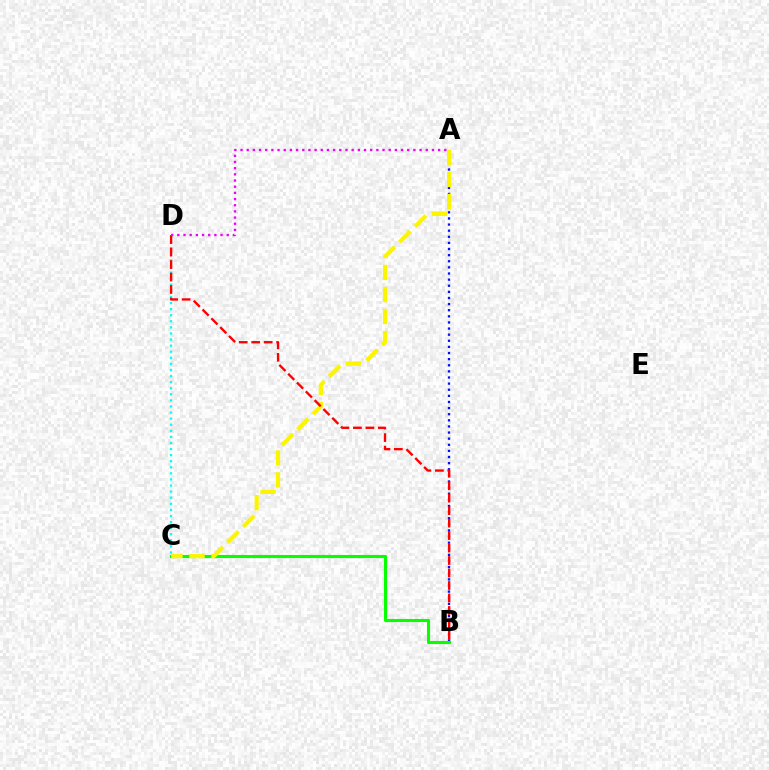{('A', 'D'): [{'color': '#ee00ff', 'line_style': 'dotted', 'thickness': 1.68}], ('A', 'B'): [{'color': '#0010ff', 'line_style': 'dotted', 'thickness': 1.66}], ('B', 'C'): [{'color': '#08ff00', 'line_style': 'solid', 'thickness': 2.23}], ('C', 'D'): [{'color': '#00fff6', 'line_style': 'dotted', 'thickness': 1.65}], ('A', 'C'): [{'color': '#fcf500', 'line_style': 'dashed', 'thickness': 2.99}], ('B', 'D'): [{'color': '#ff0000', 'line_style': 'dashed', 'thickness': 1.69}]}